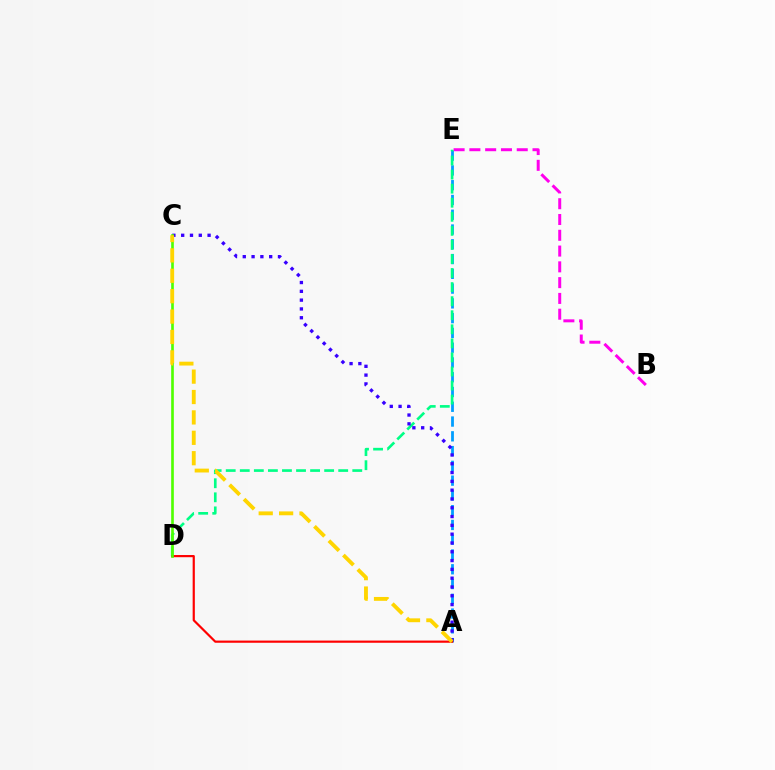{('A', 'E'): [{'color': '#009eff', 'line_style': 'dashed', 'thickness': 2.01}], ('B', 'E'): [{'color': '#ff00ed', 'line_style': 'dashed', 'thickness': 2.14}], ('D', 'E'): [{'color': '#00ff86', 'line_style': 'dashed', 'thickness': 1.91}], ('A', 'C'): [{'color': '#3700ff', 'line_style': 'dotted', 'thickness': 2.39}, {'color': '#ffd500', 'line_style': 'dashed', 'thickness': 2.77}], ('A', 'D'): [{'color': '#ff0000', 'line_style': 'solid', 'thickness': 1.57}], ('C', 'D'): [{'color': '#4fff00', 'line_style': 'solid', 'thickness': 1.9}]}